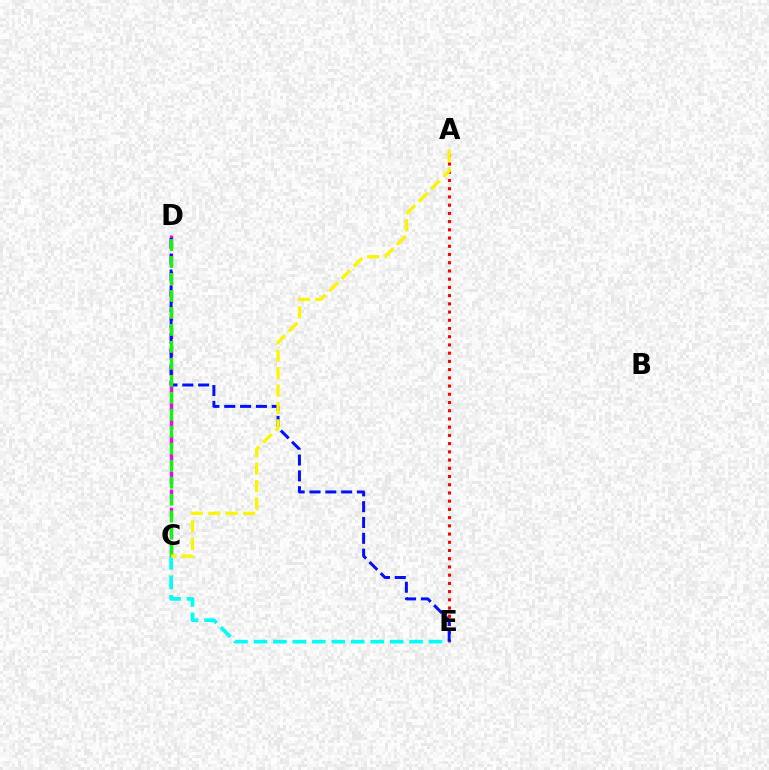{('A', 'E'): [{'color': '#ff0000', 'line_style': 'dotted', 'thickness': 2.23}], ('C', 'D'): [{'color': '#ee00ff', 'line_style': 'dashed', 'thickness': 2.47}, {'color': '#08ff00', 'line_style': 'dashed', 'thickness': 2.31}], ('C', 'E'): [{'color': '#00fff6', 'line_style': 'dashed', 'thickness': 2.64}], ('D', 'E'): [{'color': '#0010ff', 'line_style': 'dashed', 'thickness': 2.15}], ('A', 'C'): [{'color': '#fcf500', 'line_style': 'dashed', 'thickness': 2.36}]}